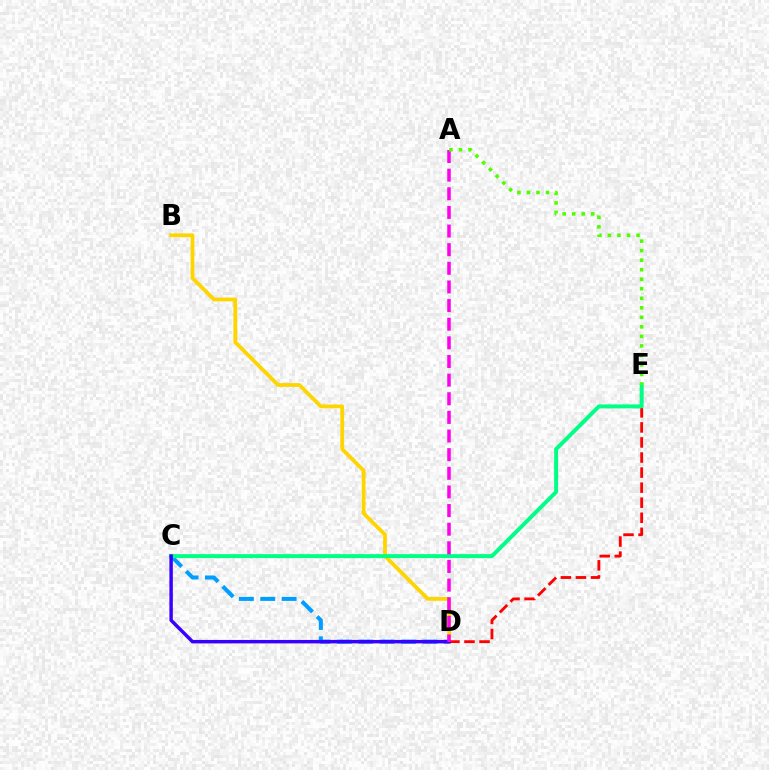{('B', 'D'): [{'color': '#ffd500', 'line_style': 'solid', 'thickness': 2.72}], ('C', 'D'): [{'color': '#009eff', 'line_style': 'dashed', 'thickness': 2.9}, {'color': '#3700ff', 'line_style': 'solid', 'thickness': 2.49}], ('D', 'E'): [{'color': '#ff0000', 'line_style': 'dashed', 'thickness': 2.05}], ('C', 'E'): [{'color': '#00ff86', 'line_style': 'solid', 'thickness': 2.86}], ('A', 'D'): [{'color': '#ff00ed', 'line_style': 'dashed', 'thickness': 2.53}], ('A', 'E'): [{'color': '#4fff00', 'line_style': 'dotted', 'thickness': 2.59}]}